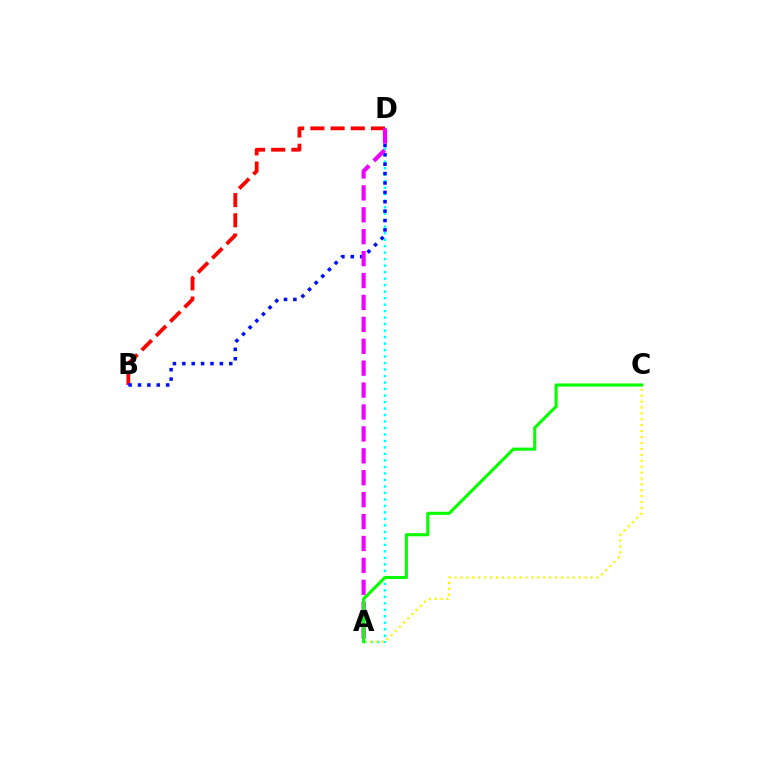{('A', 'D'): [{'color': '#00fff6', 'line_style': 'dotted', 'thickness': 1.76}, {'color': '#ee00ff', 'line_style': 'dashed', 'thickness': 2.98}], ('B', 'D'): [{'color': '#ff0000', 'line_style': 'dashed', 'thickness': 2.74}, {'color': '#0010ff', 'line_style': 'dotted', 'thickness': 2.55}], ('A', 'C'): [{'color': '#fcf500', 'line_style': 'dotted', 'thickness': 1.61}, {'color': '#08ff00', 'line_style': 'solid', 'thickness': 2.23}]}